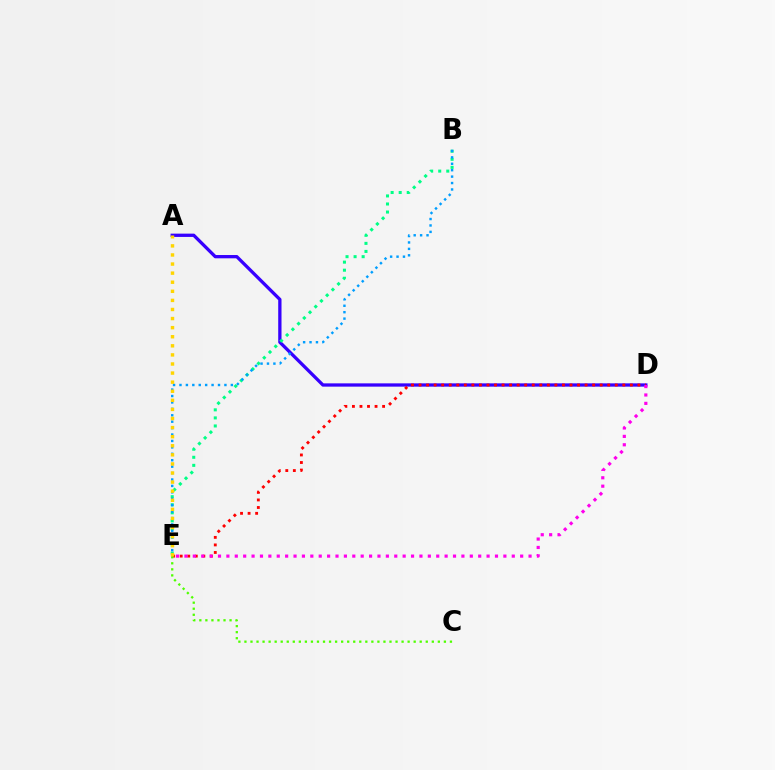{('A', 'D'): [{'color': '#3700ff', 'line_style': 'solid', 'thickness': 2.37}], ('B', 'E'): [{'color': '#00ff86', 'line_style': 'dotted', 'thickness': 2.19}, {'color': '#009eff', 'line_style': 'dotted', 'thickness': 1.74}], ('D', 'E'): [{'color': '#ff0000', 'line_style': 'dotted', 'thickness': 2.05}, {'color': '#ff00ed', 'line_style': 'dotted', 'thickness': 2.28}], ('C', 'E'): [{'color': '#4fff00', 'line_style': 'dotted', 'thickness': 1.64}], ('A', 'E'): [{'color': '#ffd500', 'line_style': 'dotted', 'thickness': 2.47}]}